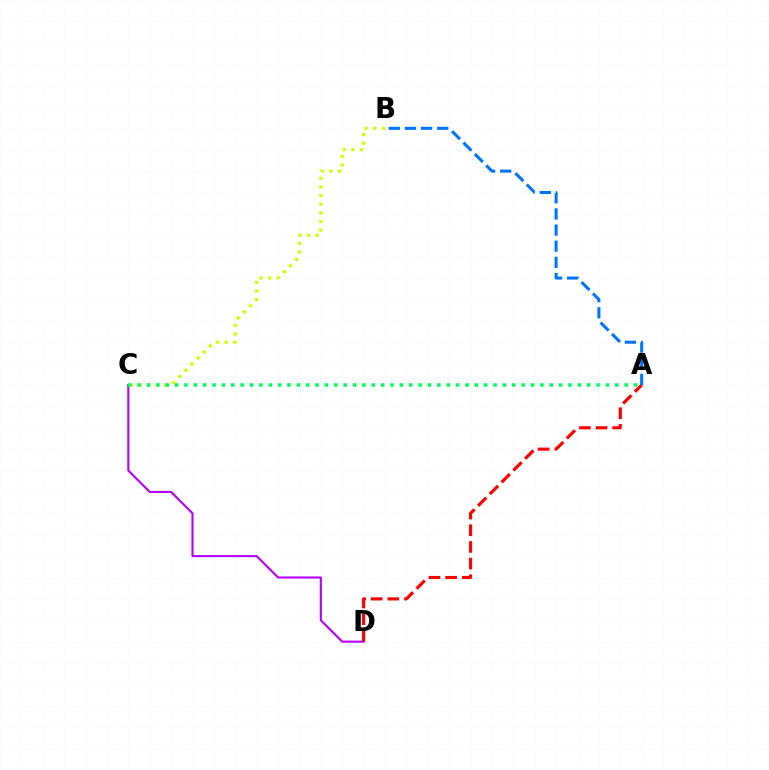{('C', 'D'): [{'color': '#b900ff', 'line_style': 'solid', 'thickness': 1.53}], ('A', 'D'): [{'color': '#ff0000', 'line_style': 'dashed', 'thickness': 2.26}], ('B', 'C'): [{'color': '#d1ff00', 'line_style': 'dotted', 'thickness': 2.35}], ('A', 'B'): [{'color': '#0074ff', 'line_style': 'dashed', 'thickness': 2.19}], ('A', 'C'): [{'color': '#00ff5c', 'line_style': 'dotted', 'thickness': 2.54}]}